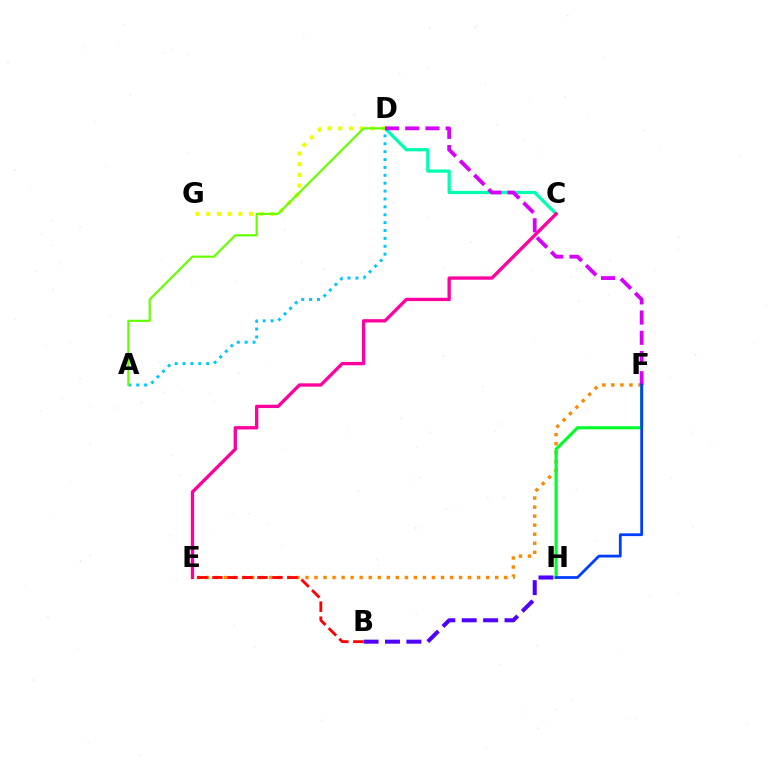{('C', 'D'): [{'color': '#00ffaf', 'line_style': 'solid', 'thickness': 2.33}], ('E', 'F'): [{'color': '#ff8800', 'line_style': 'dotted', 'thickness': 2.45}], ('F', 'H'): [{'color': '#00ff27', 'line_style': 'solid', 'thickness': 2.25}, {'color': '#003fff', 'line_style': 'solid', 'thickness': 2.01}], ('D', 'G'): [{'color': '#eeff00', 'line_style': 'dotted', 'thickness': 2.91}], ('A', 'D'): [{'color': '#00c7ff', 'line_style': 'dotted', 'thickness': 2.14}, {'color': '#66ff00', 'line_style': 'solid', 'thickness': 1.57}], ('D', 'F'): [{'color': '#d600ff', 'line_style': 'dashed', 'thickness': 2.74}], ('B', 'H'): [{'color': '#4f00ff', 'line_style': 'dashed', 'thickness': 2.91}], ('C', 'E'): [{'color': '#ff00a0', 'line_style': 'solid', 'thickness': 2.4}], ('B', 'E'): [{'color': '#ff0000', 'line_style': 'dashed', 'thickness': 2.04}]}